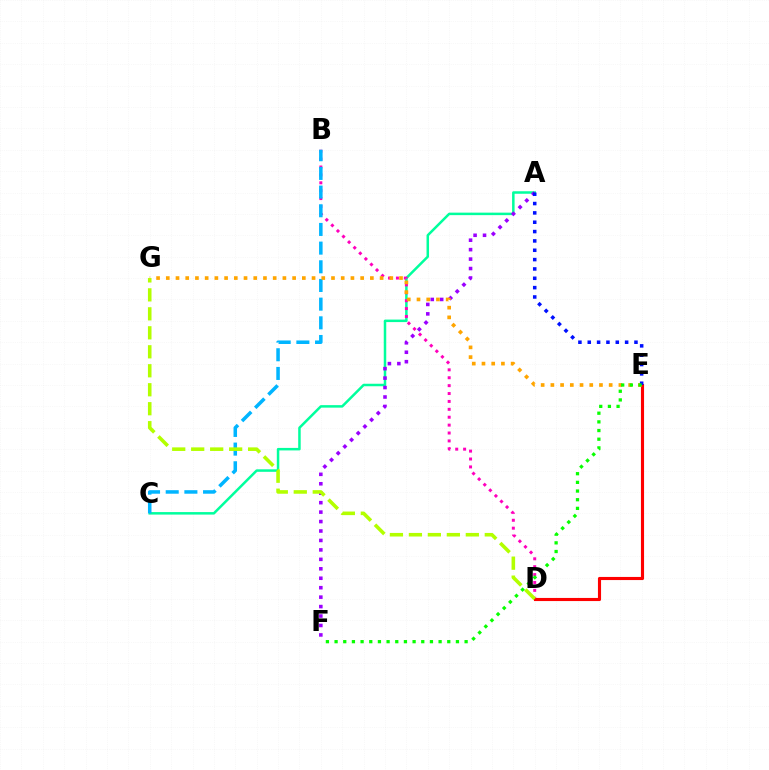{('A', 'C'): [{'color': '#00ff9d', 'line_style': 'solid', 'thickness': 1.8}], ('A', 'F'): [{'color': '#9b00ff', 'line_style': 'dotted', 'thickness': 2.57}], ('B', 'D'): [{'color': '#ff00bd', 'line_style': 'dotted', 'thickness': 2.15}], ('B', 'C'): [{'color': '#00b5ff', 'line_style': 'dashed', 'thickness': 2.54}], ('D', 'E'): [{'color': '#ff0000', 'line_style': 'solid', 'thickness': 2.25}], ('E', 'G'): [{'color': '#ffa500', 'line_style': 'dotted', 'thickness': 2.64}], ('A', 'E'): [{'color': '#0010ff', 'line_style': 'dotted', 'thickness': 2.54}], ('D', 'G'): [{'color': '#b3ff00', 'line_style': 'dashed', 'thickness': 2.58}], ('E', 'F'): [{'color': '#08ff00', 'line_style': 'dotted', 'thickness': 2.36}]}